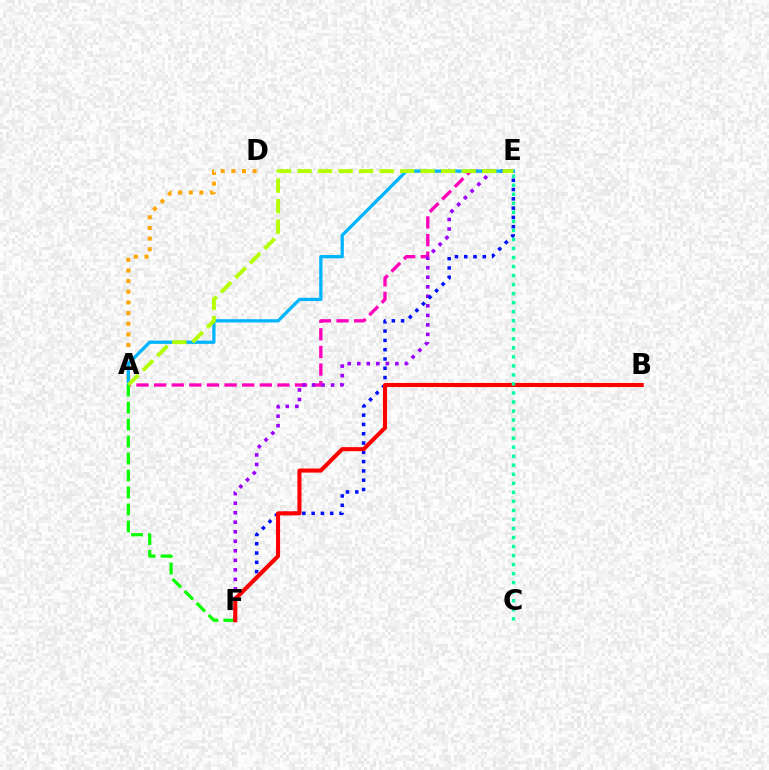{('A', 'E'): [{'color': '#ff00bd', 'line_style': 'dashed', 'thickness': 2.39}, {'color': '#00b5ff', 'line_style': 'solid', 'thickness': 2.36}, {'color': '#b3ff00', 'line_style': 'dashed', 'thickness': 2.79}], ('E', 'F'): [{'color': '#9b00ff', 'line_style': 'dotted', 'thickness': 2.59}, {'color': '#0010ff', 'line_style': 'dotted', 'thickness': 2.52}], ('A', 'D'): [{'color': '#ffa500', 'line_style': 'dotted', 'thickness': 2.9}], ('A', 'F'): [{'color': '#08ff00', 'line_style': 'dashed', 'thickness': 2.31}], ('B', 'F'): [{'color': '#ff0000', 'line_style': 'solid', 'thickness': 2.94}], ('C', 'E'): [{'color': '#00ff9d', 'line_style': 'dotted', 'thickness': 2.45}]}